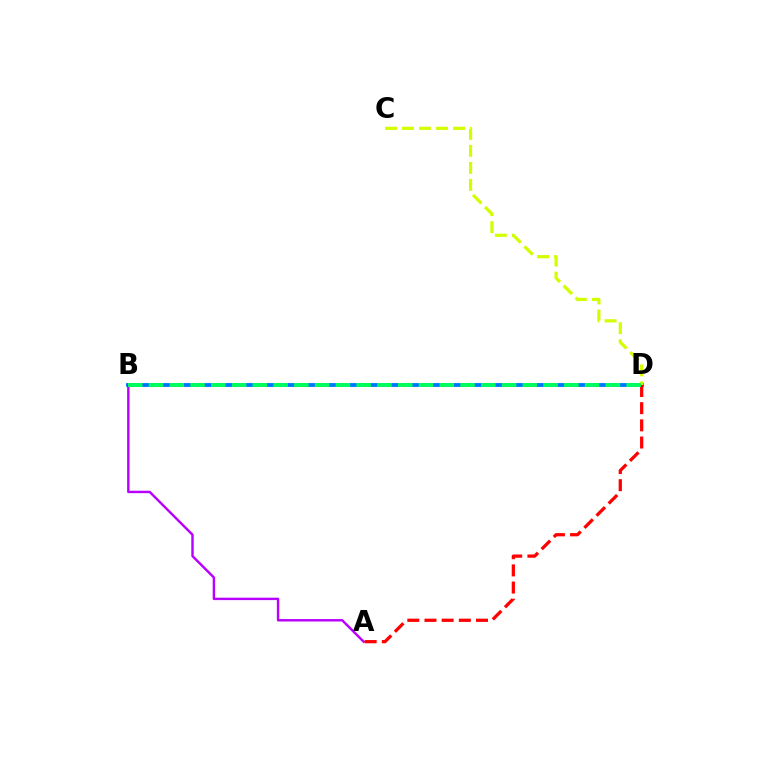{('B', 'D'): [{'color': '#0074ff', 'line_style': 'solid', 'thickness': 2.75}, {'color': '#00ff5c', 'line_style': 'dashed', 'thickness': 2.82}], ('A', 'B'): [{'color': '#b900ff', 'line_style': 'solid', 'thickness': 1.74}], ('C', 'D'): [{'color': '#d1ff00', 'line_style': 'dashed', 'thickness': 2.31}], ('A', 'D'): [{'color': '#ff0000', 'line_style': 'dashed', 'thickness': 2.33}]}